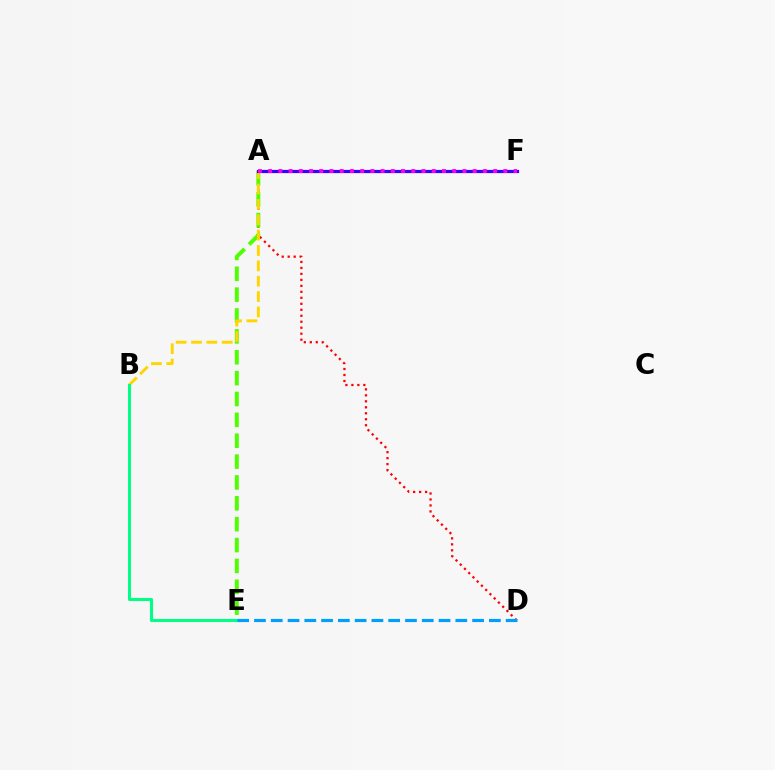{('A', 'D'): [{'color': '#ff0000', 'line_style': 'dotted', 'thickness': 1.63}], ('A', 'E'): [{'color': '#4fff00', 'line_style': 'dashed', 'thickness': 2.83}], ('A', 'B'): [{'color': '#ffd500', 'line_style': 'dashed', 'thickness': 2.09}], ('A', 'F'): [{'color': '#3700ff', 'line_style': 'solid', 'thickness': 2.3}, {'color': '#ff00ed', 'line_style': 'dotted', 'thickness': 2.78}], ('B', 'E'): [{'color': '#00ff86', 'line_style': 'solid', 'thickness': 2.2}], ('D', 'E'): [{'color': '#009eff', 'line_style': 'dashed', 'thickness': 2.28}]}